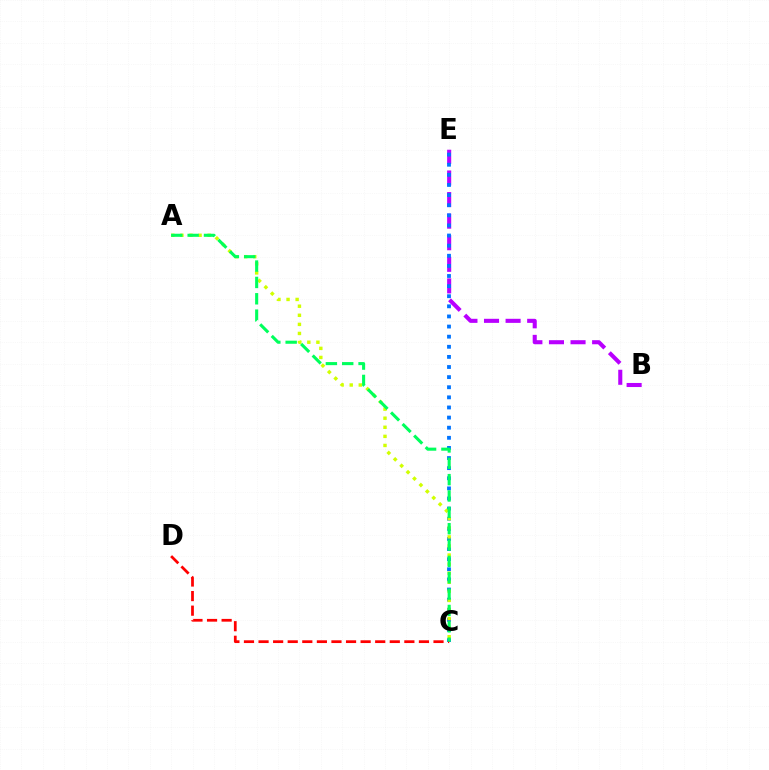{('B', 'E'): [{'color': '#b900ff', 'line_style': 'dashed', 'thickness': 2.93}], ('C', 'E'): [{'color': '#0074ff', 'line_style': 'dotted', 'thickness': 2.75}], ('A', 'C'): [{'color': '#d1ff00', 'line_style': 'dotted', 'thickness': 2.47}, {'color': '#00ff5c', 'line_style': 'dashed', 'thickness': 2.22}], ('C', 'D'): [{'color': '#ff0000', 'line_style': 'dashed', 'thickness': 1.98}]}